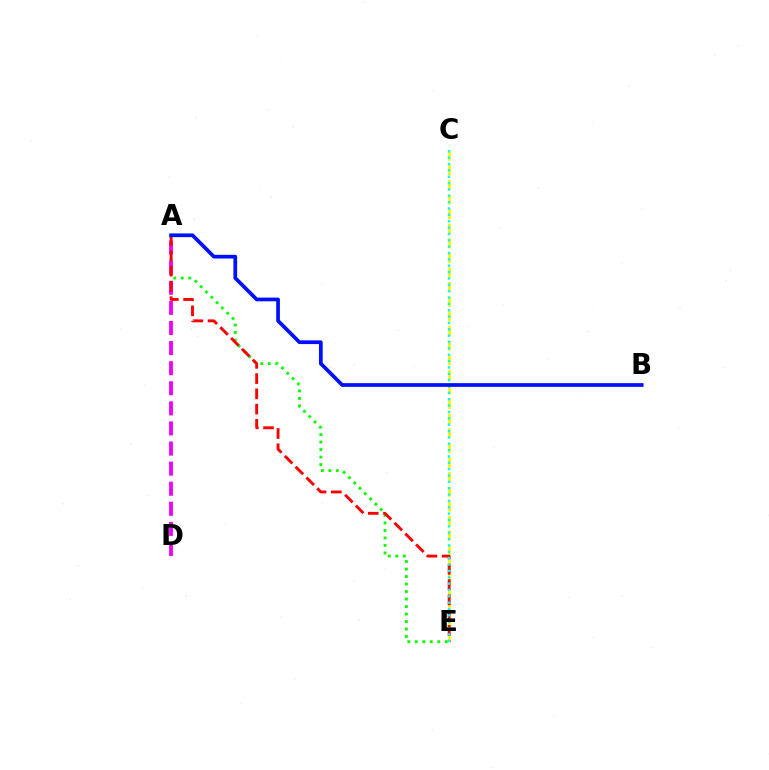{('A', 'E'): [{'color': '#08ff00', 'line_style': 'dotted', 'thickness': 2.04}, {'color': '#ff0000', 'line_style': 'dashed', 'thickness': 2.07}], ('C', 'E'): [{'color': '#fcf500', 'line_style': 'dashed', 'thickness': 1.99}, {'color': '#00fff6', 'line_style': 'dotted', 'thickness': 1.73}], ('A', 'D'): [{'color': '#ee00ff', 'line_style': 'dashed', 'thickness': 2.73}], ('A', 'B'): [{'color': '#0010ff', 'line_style': 'solid', 'thickness': 2.68}]}